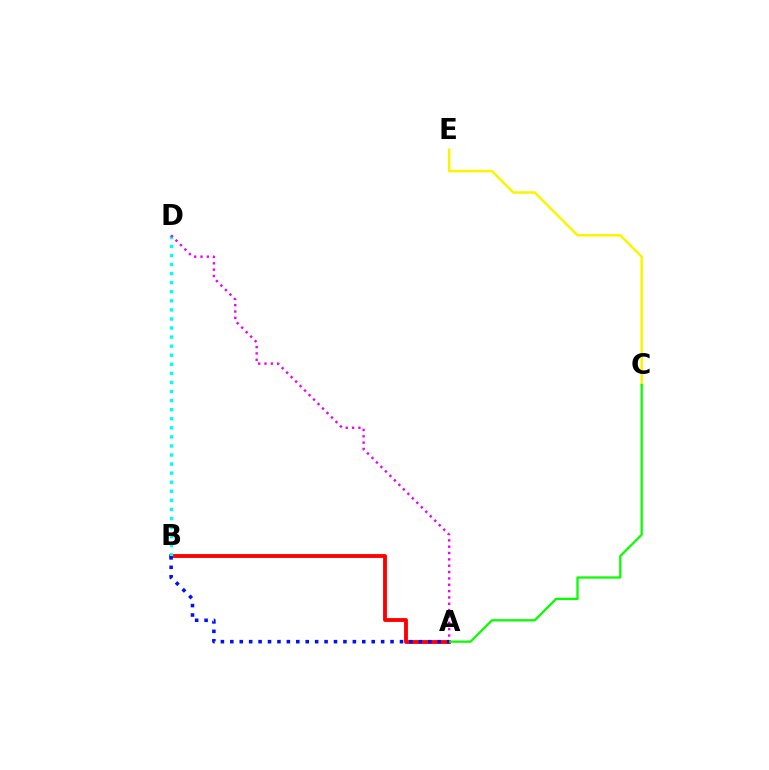{('A', 'B'): [{'color': '#ff0000', 'line_style': 'solid', 'thickness': 2.78}, {'color': '#0010ff', 'line_style': 'dotted', 'thickness': 2.56}], ('B', 'D'): [{'color': '#00fff6', 'line_style': 'dotted', 'thickness': 2.46}], ('A', 'D'): [{'color': '#ee00ff', 'line_style': 'dotted', 'thickness': 1.72}], ('C', 'E'): [{'color': '#fcf500', 'line_style': 'solid', 'thickness': 1.83}], ('A', 'C'): [{'color': '#08ff00', 'line_style': 'solid', 'thickness': 1.64}]}